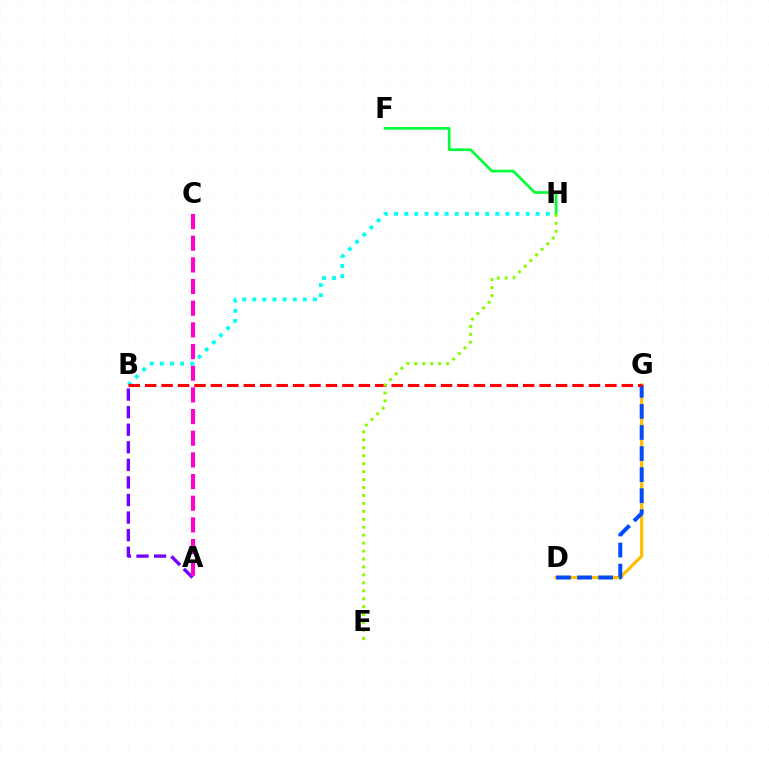{('D', 'G'): [{'color': '#ffbd00', 'line_style': 'solid', 'thickness': 2.28}, {'color': '#004bff', 'line_style': 'dashed', 'thickness': 2.86}], ('F', 'H'): [{'color': '#00ff39', 'line_style': 'solid', 'thickness': 1.93}], ('B', 'H'): [{'color': '#00fff6', 'line_style': 'dotted', 'thickness': 2.75}], ('B', 'G'): [{'color': '#ff0000', 'line_style': 'dashed', 'thickness': 2.23}], ('A', 'B'): [{'color': '#7200ff', 'line_style': 'dashed', 'thickness': 2.39}], ('A', 'C'): [{'color': '#ff00cf', 'line_style': 'dashed', 'thickness': 2.94}], ('E', 'H'): [{'color': '#84ff00', 'line_style': 'dotted', 'thickness': 2.16}]}